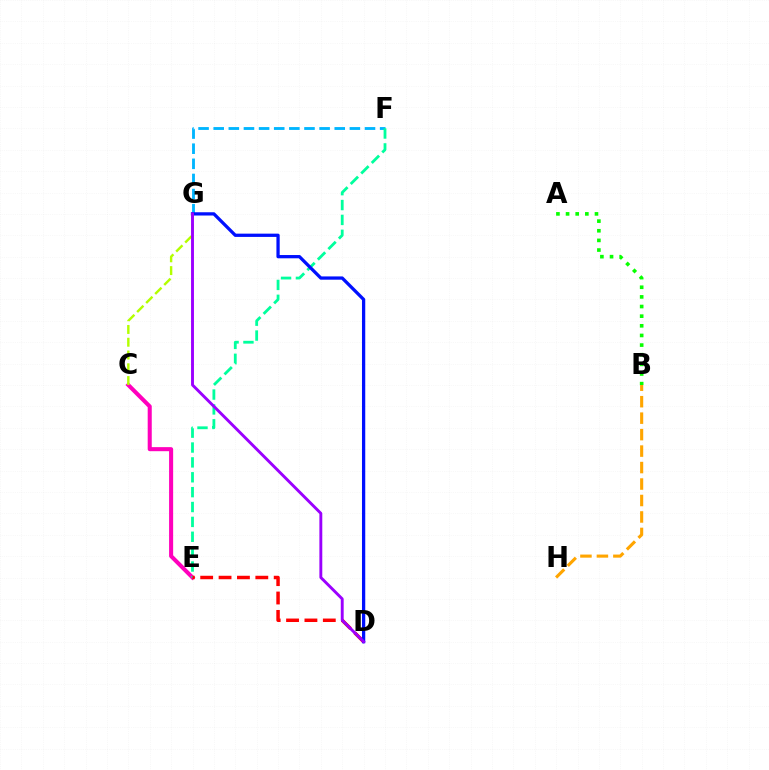{('C', 'E'): [{'color': '#ff00bd', 'line_style': 'solid', 'thickness': 2.92}], ('F', 'G'): [{'color': '#00b5ff', 'line_style': 'dashed', 'thickness': 2.06}], ('E', 'F'): [{'color': '#00ff9d', 'line_style': 'dashed', 'thickness': 2.02}], ('D', 'E'): [{'color': '#ff0000', 'line_style': 'dashed', 'thickness': 2.5}], ('D', 'G'): [{'color': '#0010ff', 'line_style': 'solid', 'thickness': 2.35}, {'color': '#9b00ff', 'line_style': 'solid', 'thickness': 2.09}], ('C', 'G'): [{'color': '#b3ff00', 'line_style': 'dashed', 'thickness': 1.73}], ('A', 'B'): [{'color': '#08ff00', 'line_style': 'dotted', 'thickness': 2.62}], ('B', 'H'): [{'color': '#ffa500', 'line_style': 'dashed', 'thickness': 2.24}]}